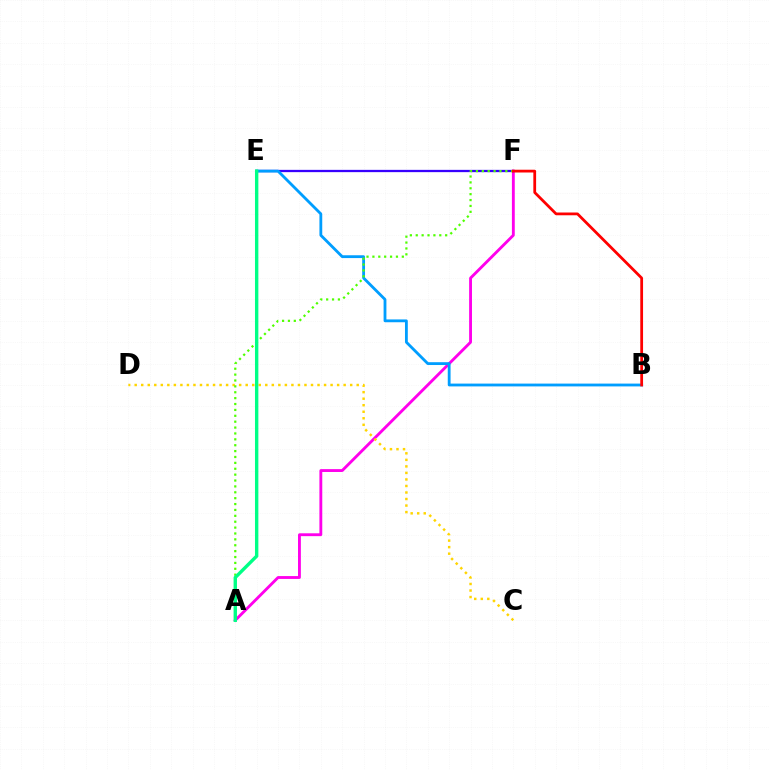{('A', 'F'): [{'color': '#ff00ed', 'line_style': 'solid', 'thickness': 2.06}, {'color': '#4fff00', 'line_style': 'dotted', 'thickness': 1.6}], ('E', 'F'): [{'color': '#3700ff', 'line_style': 'solid', 'thickness': 1.64}], ('C', 'D'): [{'color': '#ffd500', 'line_style': 'dotted', 'thickness': 1.77}], ('B', 'E'): [{'color': '#009eff', 'line_style': 'solid', 'thickness': 2.03}], ('B', 'F'): [{'color': '#ff0000', 'line_style': 'solid', 'thickness': 2.0}], ('A', 'E'): [{'color': '#00ff86', 'line_style': 'solid', 'thickness': 2.43}]}